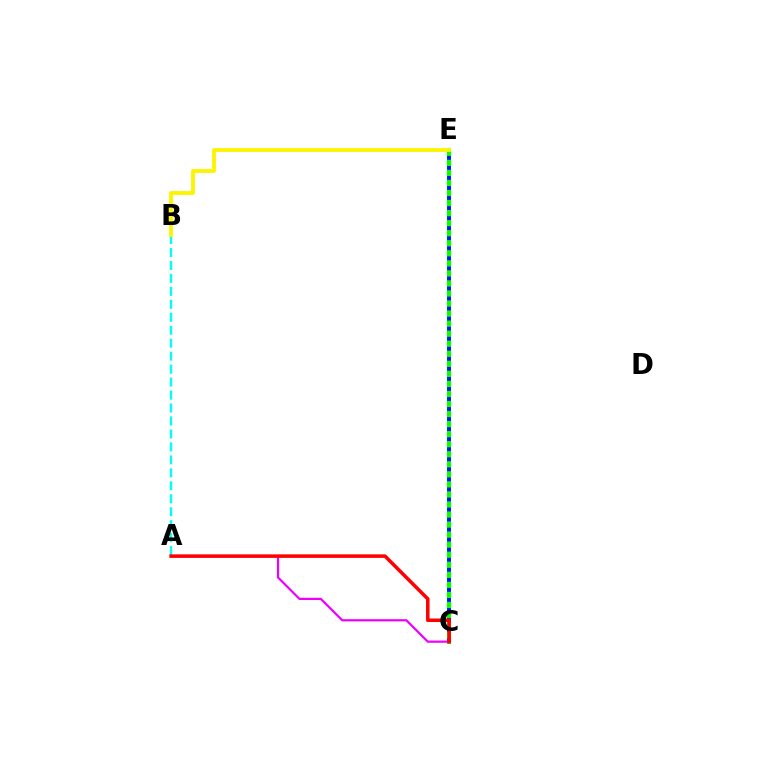{('C', 'E'): [{'color': '#08ff00', 'line_style': 'solid', 'thickness': 2.98}, {'color': '#0010ff', 'line_style': 'dotted', 'thickness': 2.73}], ('A', 'B'): [{'color': '#00fff6', 'line_style': 'dashed', 'thickness': 1.76}], ('B', 'E'): [{'color': '#fcf500', 'line_style': 'solid', 'thickness': 2.76}], ('A', 'C'): [{'color': '#ee00ff', 'line_style': 'solid', 'thickness': 1.6}, {'color': '#ff0000', 'line_style': 'solid', 'thickness': 2.53}]}